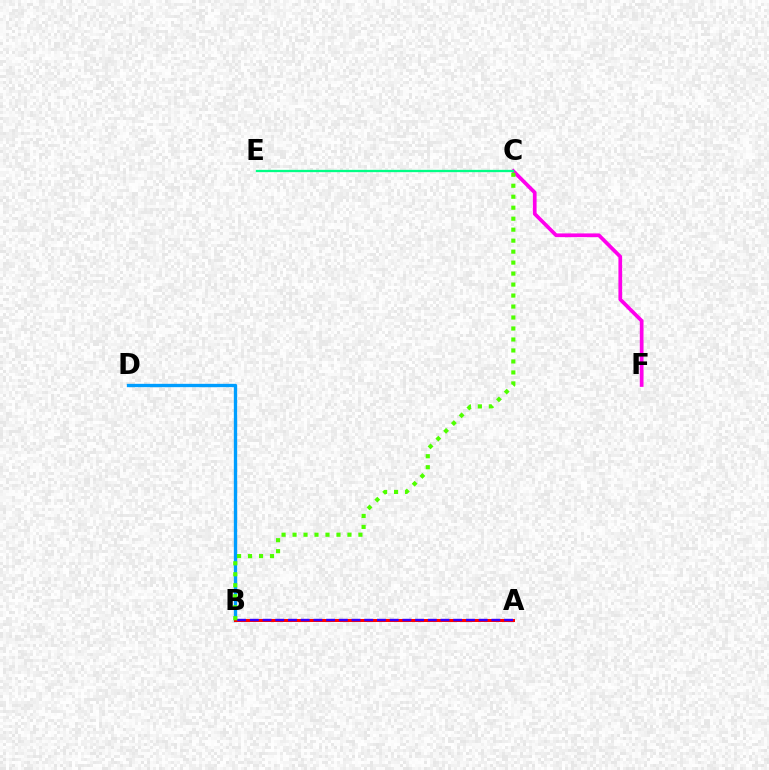{('C', 'F'): [{'color': '#ff00ed', 'line_style': 'solid', 'thickness': 2.68}], ('A', 'B'): [{'color': '#ffd500', 'line_style': 'solid', 'thickness': 1.96}, {'color': '#ff0000', 'line_style': 'solid', 'thickness': 2.17}, {'color': '#3700ff', 'line_style': 'dashed', 'thickness': 1.73}], ('B', 'D'): [{'color': '#009eff', 'line_style': 'solid', 'thickness': 2.4}], ('C', 'E'): [{'color': '#00ff86', 'line_style': 'solid', 'thickness': 1.65}], ('B', 'C'): [{'color': '#4fff00', 'line_style': 'dotted', 'thickness': 2.98}]}